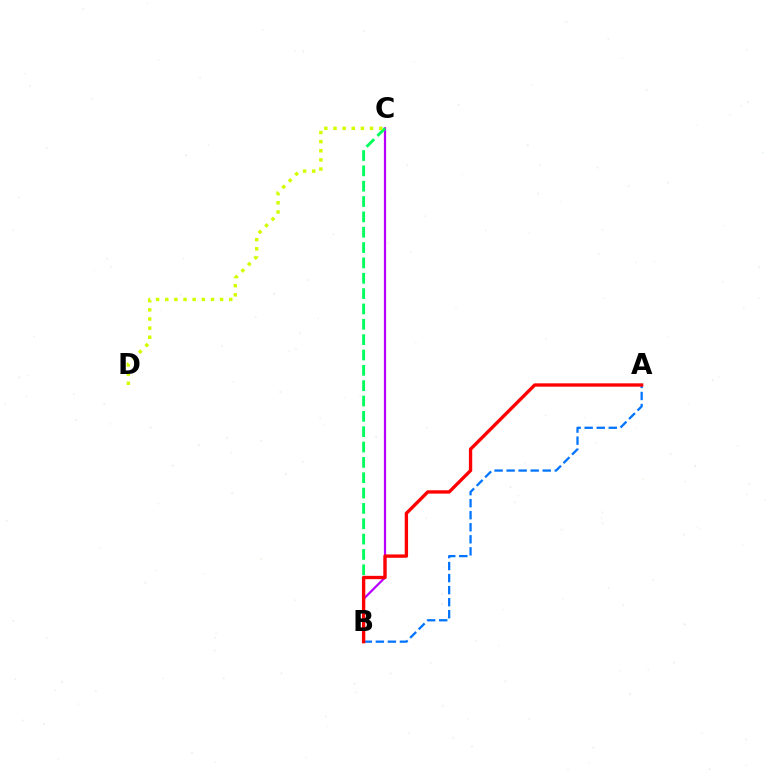{('B', 'C'): [{'color': '#b900ff', 'line_style': 'solid', 'thickness': 1.61}, {'color': '#00ff5c', 'line_style': 'dashed', 'thickness': 2.08}], ('A', 'B'): [{'color': '#0074ff', 'line_style': 'dashed', 'thickness': 1.64}, {'color': '#ff0000', 'line_style': 'solid', 'thickness': 2.4}], ('C', 'D'): [{'color': '#d1ff00', 'line_style': 'dotted', 'thickness': 2.48}]}